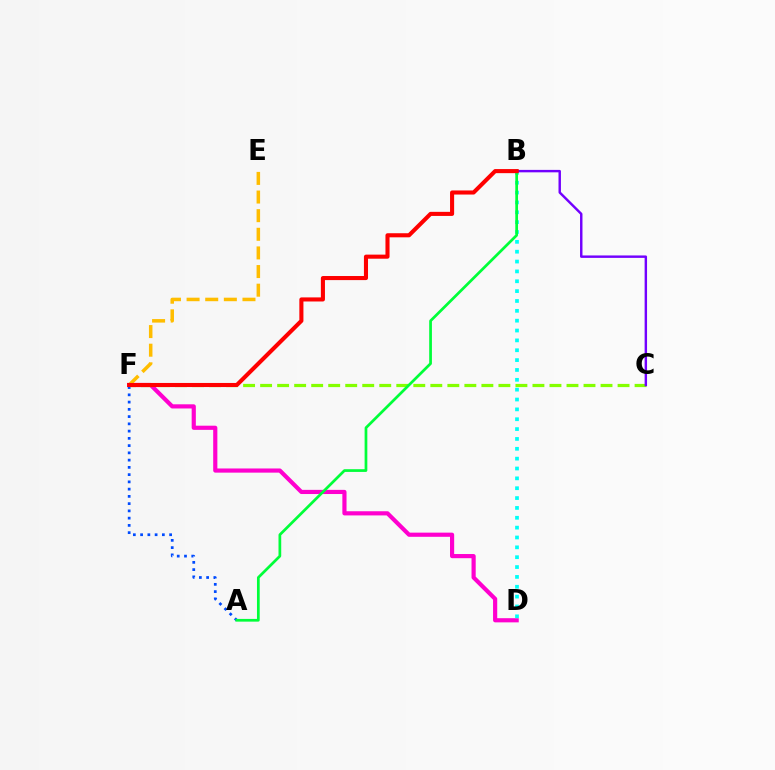{('D', 'F'): [{'color': '#ff00cf', 'line_style': 'solid', 'thickness': 3.0}], ('B', 'D'): [{'color': '#00fff6', 'line_style': 'dotted', 'thickness': 2.68}], ('A', 'F'): [{'color': '#004bff', 'line_style': 'dotted', 'thickness': 1.97}], ('C', 'F'): [{'color': '#84ff00', 'line_style': 'dashed', 'thickness': 2.31}], ('E', 'F'): [{'color': '#ffbd00', 'line_style': 'dashed', 'thickness': 2.53}], ('A', 'B'): [{'color': '#00ff39', 'line_style': 'solid', 'thickness': 1.96}], ('B', 'C'): [{'color': '#7200ff', 'line_style': 'solid', 'thickness': 1.75}], ('B', 'F'): [{'color': '#ff0000', 'line_style': 'solid', 'thickness': 2.94}]}